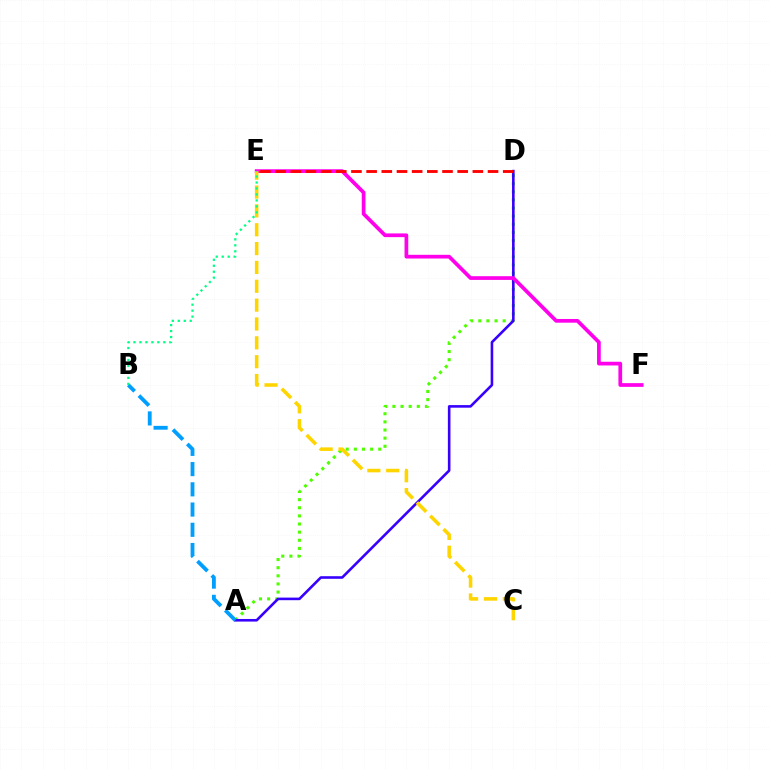{('A', 'D'): [{'color': '#4fff00', 'line_style': 'dotted', 'thickness': 2.21}, {'color': '#3700ff', 'line_style': 'solid', 'thickness': 1.87}], ('E', 'F'): [{'color': '#ff00ed', 'line_style': 'solid', 'thickness': 2.68}], ('C', 'E'): [{'color': '#ffd500', 'line_style': 'dashed', 'thickness': 2.56}], ('D', 'E'): [{'color': '#ff0000', 'line_style': 'dashed', 'thickness': 2.06}], ('A', 'B'): [{'color': '#009eff', 'line_style': 'dashed', 'thickness': 2.75}], ('B', 'E'): [{'color': '#00ff86', 'line_style': 'dotted', 'thickness': 1.62}]}